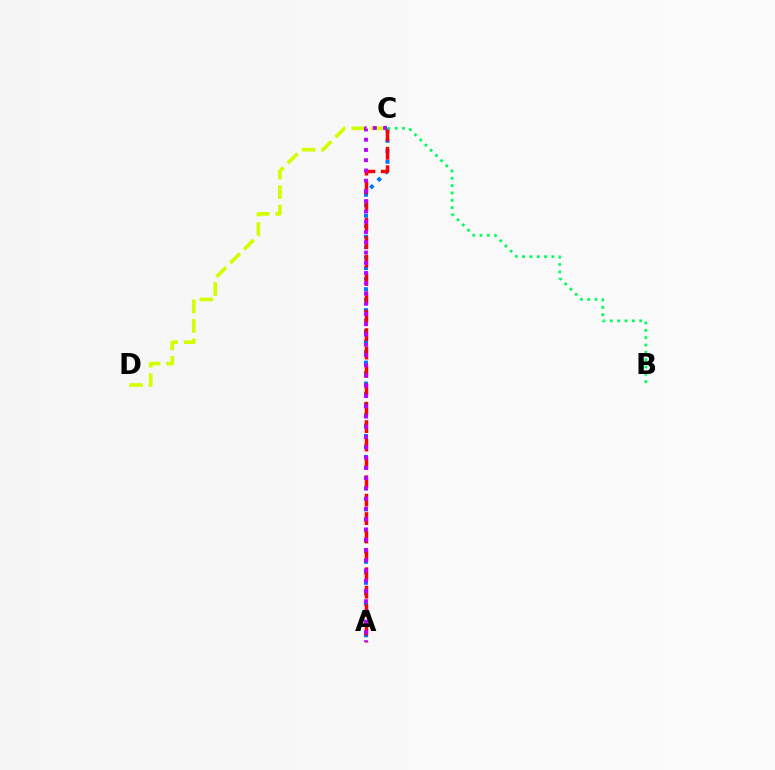{('A', 'C'): [{'color': '#0074ff', 'line_style': 'dotted', 'thickness': 2.85}, {'color': '#ff0000', 'line_style': 'dashed', 'thickness': 2.5}, {'color': '#b900ff', 'line_style': 'dotted', 'thickness': 2.79}], ('C', 'D'): [{'color': '#d1ff00', 'line_style': 'dashed', 'thickness': 2.65}], ('B', 'C'): [{'color': '#00ff5c', 'line_style': 'dotted', 'thickness': 1.99}]}